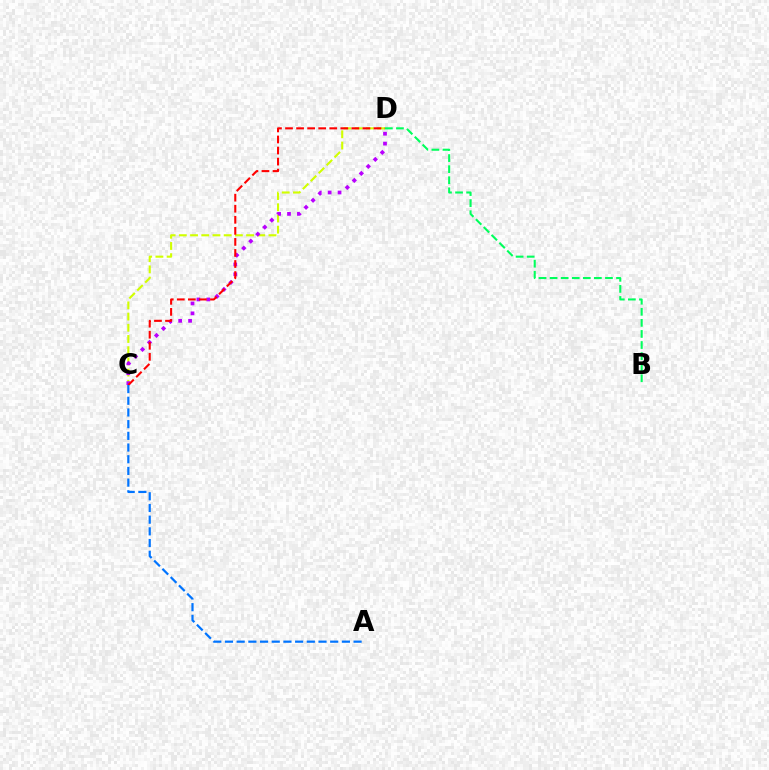{('C', 'D'): [{'color': '#d1ff00', 'line_style': 'dashed', 'thickness': 1.52}, {'color': '#b900ff', 'line_style': 'dotted', 'thickness': 2.69}, {'color': '#ff0000', 'line_style': 'dashed', 'thickness': 1.5}], ('B', 'D'): [{'color': '#00ff5c', 'line_style': 'dashed', 'thickness': 1.5}], ('A', 'C'): [{'color': '#0074ff', 'line_style': 'dashed', 'thickness': 1.59}]}